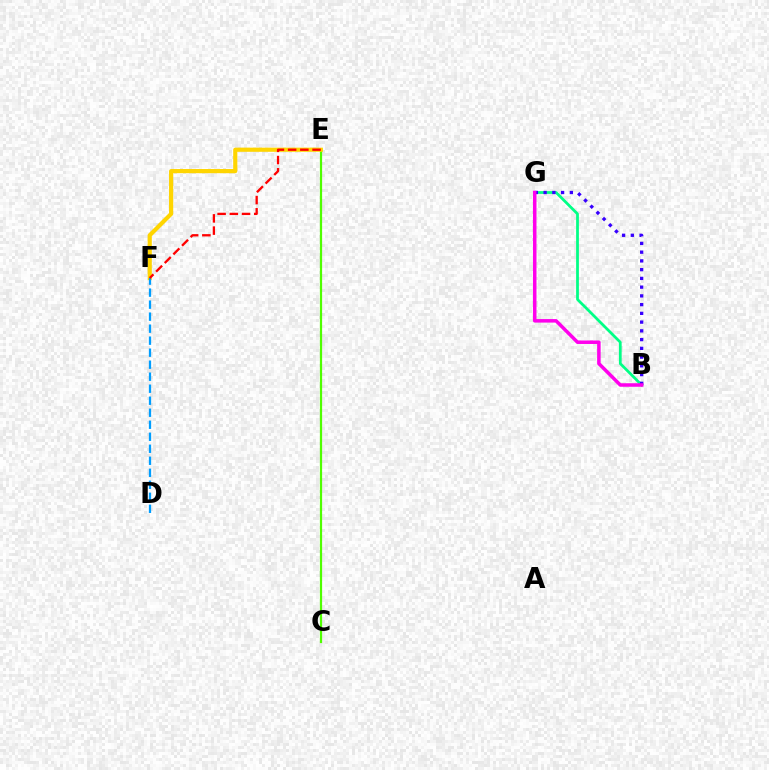{('C', 'E'): [{'color': '#4fff00', 'line_style': 'solid', 'thickness': 1.6}], ('B', 'G'): [{'color': '#00ff86', 'line_style': 'solid', 'thickness': 1.98}, {'color': '#3700ff', 'line_style': 'dotted', 'thickness': 2.38}, {'color': '#ff00ed', 'line_style': 'solid', 'thickness': 2.53}], ('E', 'F'): [{'color': '#ffd500', 'line_style': 'solid', 'thickness': 3.0}, {'color': '#ff0000', 'line_style': 'dashed', 'thickness': 1.66}], ('D', 'F'): [{'color': '#009eff', 'line_style': 'dashed', 'thickness': 1.63}]}